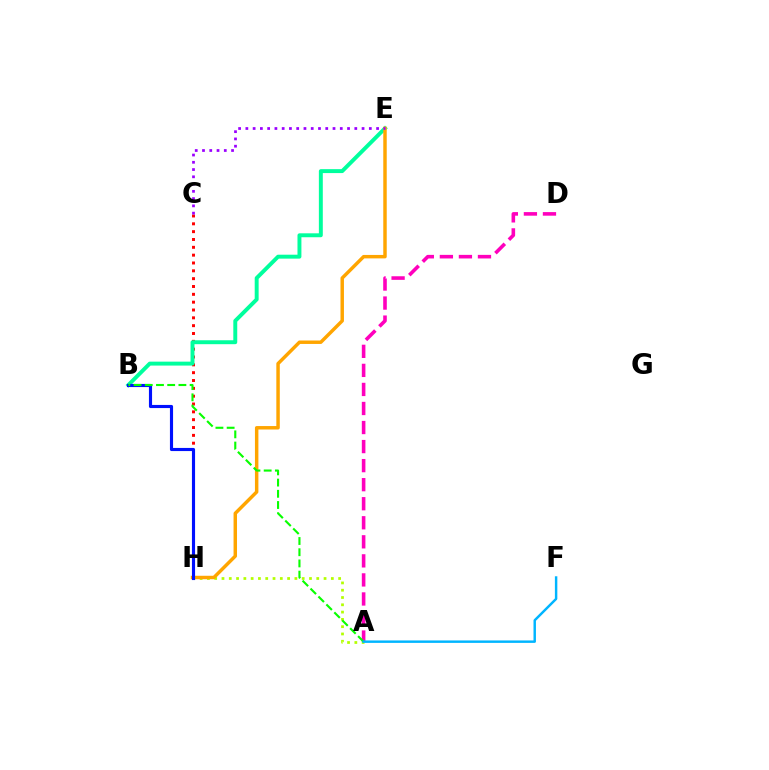{('A', 'H'): [{'color': '#b3ff00', 'line_style': 'dotted', 'thickness': 1.98}], ('C', 'H'): [{'color': '#ff0000', 'line_style': 'dotted', 'thickness': 2.13}], ('A', 'D'): [{'color': '#ff00bd', 'line_style': 'dashed', 'thickness': 2.59}], ('B', 'E'): [{'color': '#00ff9d', 'line_style': 'solid', 'thickness': 2.83}], ('E', 'H'): [{'color': '#ffa500', 'line_style': 'solid', 'thickness': 2.49}], ('B', 'H'): [{'color': '#0010ff', 'line_style': 'solid', 'thickness': 2.26}], ('A', 'B'): [{'color': '#08ff00', 'line_style': 'dashed', 'thickness': 1.52}], ('C', 'E'): [{'color': '#9b00ff', 'line_style': 'dotted', 'thickness': 1.97}], ('A', 'F'): [{'color': '#00b5ff', 'line_style': 'solid', 'thickness': 1.76}]}